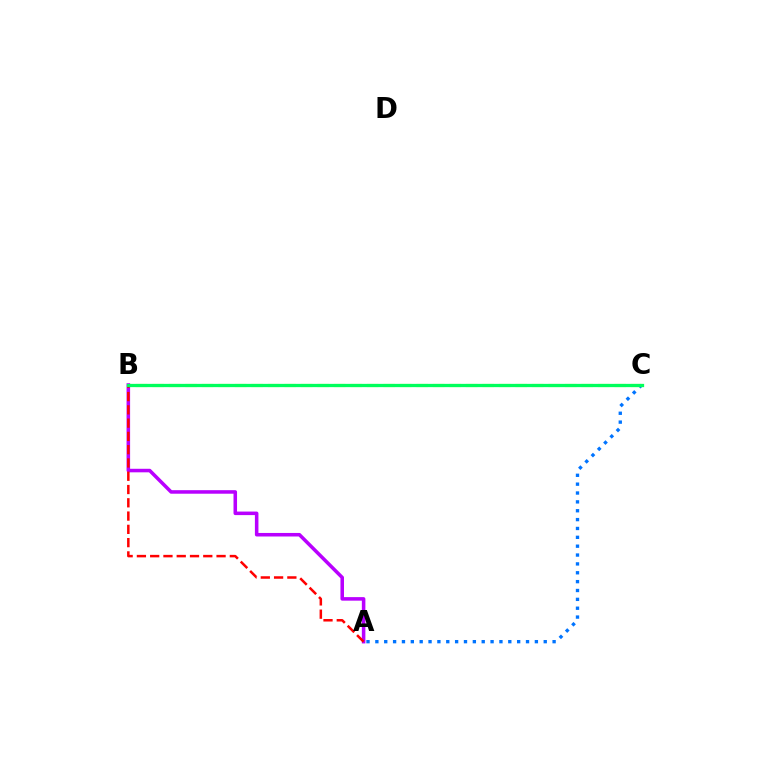{('A', 'C'): [{'color': '#0074ff', 'line_style': 'dotted', 'thickness': 2.41}], ('B', 'C'): [{'color': '#d1ff00', 'line_style': 'dashed', 'thickness': 2.24}, {'color': '#00ff5c', 'line_style': 'solid', 'thickness': 2.36}], ('A', 'B'): [{'color': '#b900ff', 'line_style': 'solid', 'thickness': 2.55}, {'color': '#ff0000', 'line_style': 'dashed', 'thickness': 1.8}]}